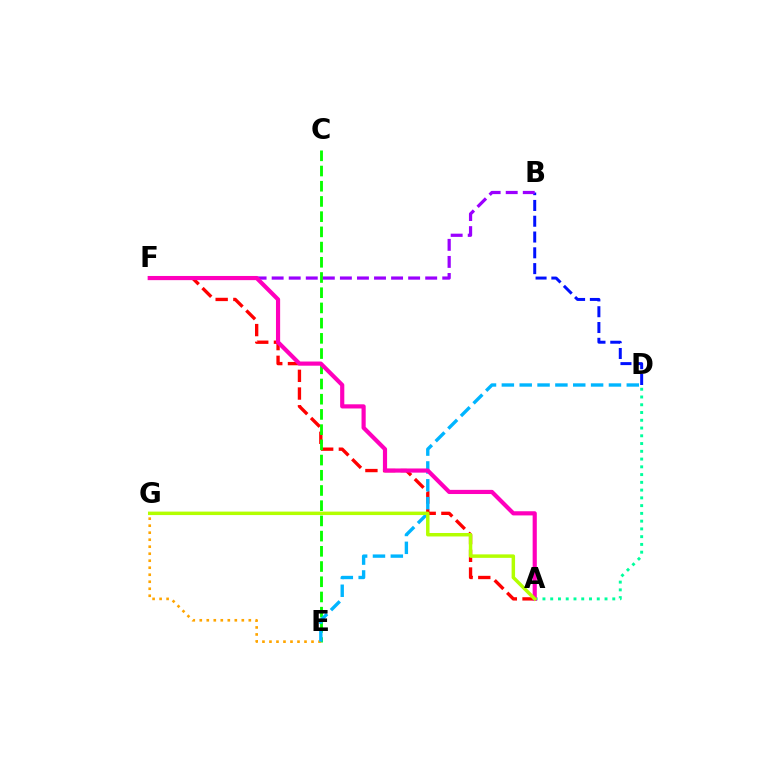{('A', 'F'): [{'color': '#ff0000', 'line_style': 'dashed', 'thickness': 2.41}, {'color': '#ff00bd', 'line_style': 'solid', 'thickness': 3.0}], ('C', 'E'): [{'color': '#08ff00', 'line_style': 'dashed', 'thickness': 2.07}], ('B', 'D'): [{'color': '#0010ff', 'line_style': 'dashed', 'thickness': 2.15}], ('E', 'G'): [{'color': '#ffa500', 'line_style': 'dotted', 'thickness': 1.9}], ('D', 'E'): [{'color': '#00b5ff', 'line_style': 'dashed', 'thickness': 2.42}], ('B', 'F'): [{'color': '#9b00ff', 'line_style': 'dashed', 'thickness': 2.32}], ('A', 'D'): [{'color': '#00ff9d', 'line_style': 'dotted', 'thickness': 2.11}], ('A', 'G'): [{'color': '#b3ff00', 'line_style': 'solid', 'thickness': 2.5}]}